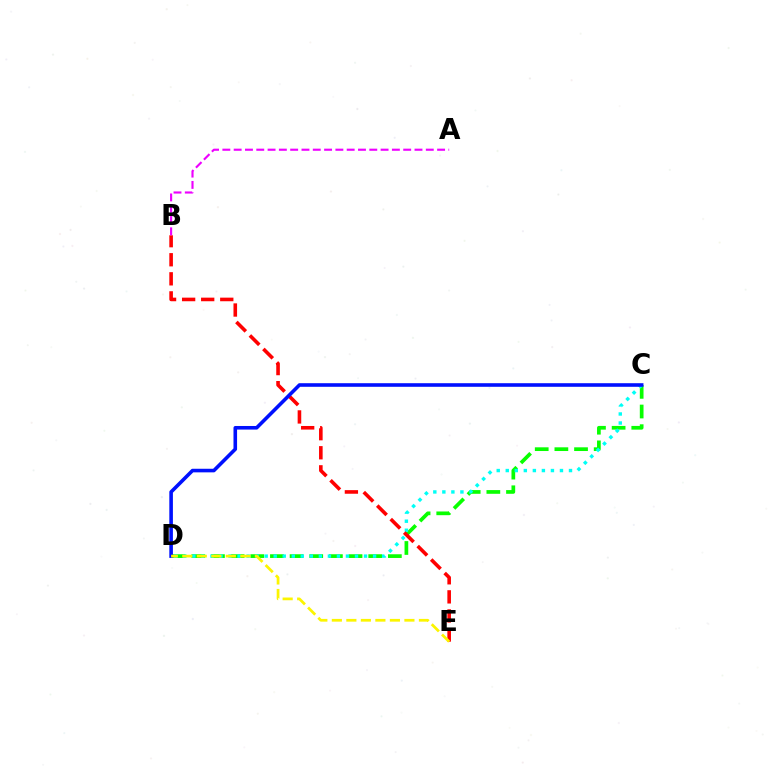{('C', 'D'): [{'color': '#08ff00', 'line_style': 'dashed', 'thickness': 2.67}, {'color': '#00fff6', 'line_style': 'dotted', 'thickness': 2.45}, {'color': '#0010ff', 'line_style': 'solid', 'thickness': 2.58}], ('B', 'E'): [{'color': '#ff0000', 'line_style': 'dashed', 'thickness': 2.59}], ('D', 'E'): [{'color': '#fcf500', 'line_style': 'dashed', 'thickness': 1.97}], ('A', 'B'): [{'color': '#ee00ff', 'line_style': 'dashed', 'thickness': 1.54}]}